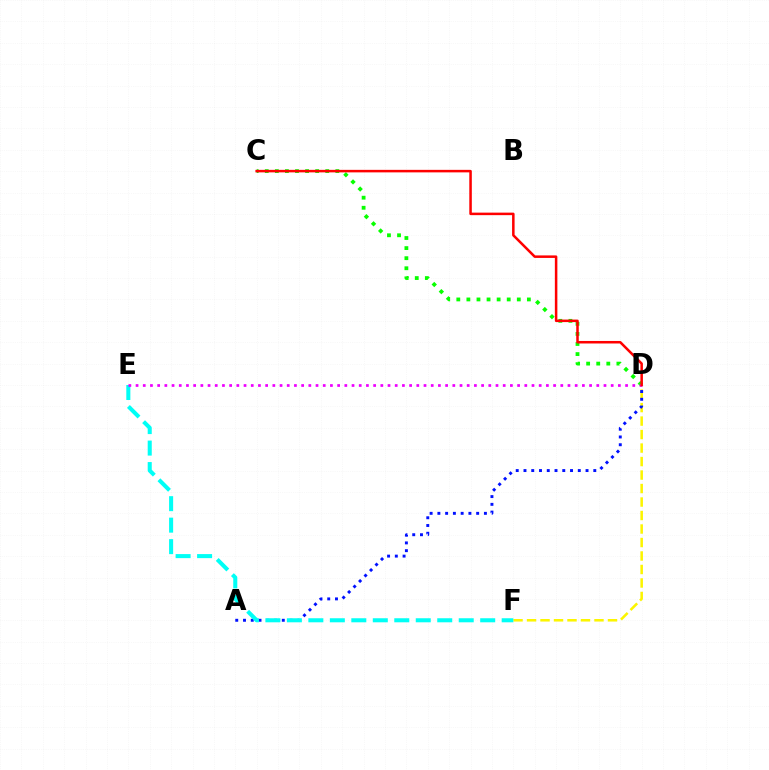{('D', 'F'): [{'color': '#fcf500', 'line_style': 'dashed', 'thickness': 1.83}], ('A', 'D'): [{'color': '#0010ff', 'line_style': 'dotted', 'thickness': 2.11}], ('E', 'F'): [{'color': '#00fff6', 'line_style': 'dashed', 'thickness': 2.92}], ('C', 'D'): [{'color': '#08ff00', 'line_style': 'dotted', 'thickness': 2.74}, {'color': '#ff0000', 'line_style': 'solid', 'thickness': 1.82}], ('D', 'E'): [{'color': '#ee00ff', 'line_style': 'dotted', 'thickness': 1.96}]}